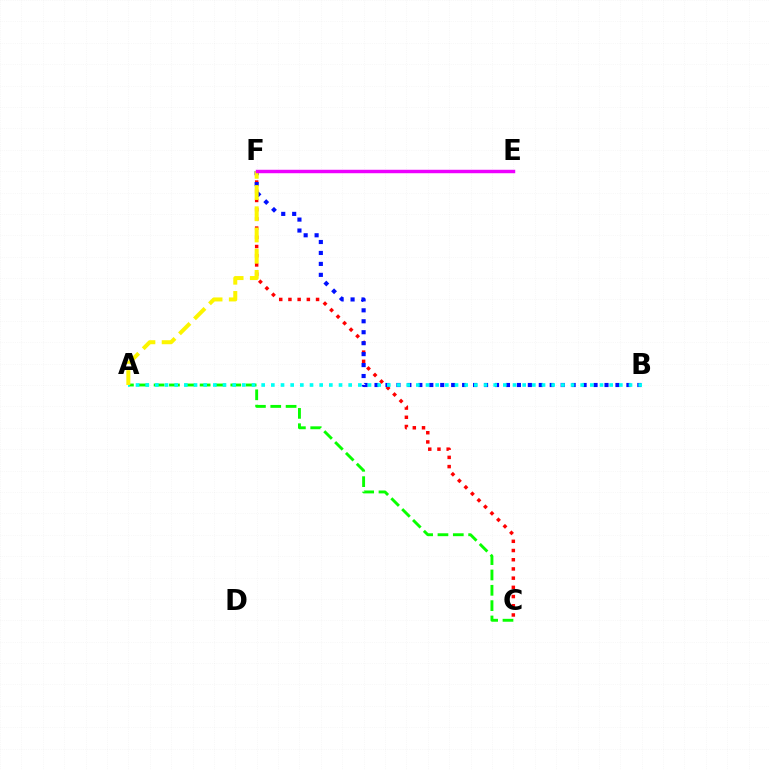{('A', 'C'): [{'color': '#08ff00', 'line_style': 'dashed', 'thickness': 2.08}], ('C', 'F'): [{'color': '#ff0000', 'line_style': 'dotted', 'thickness': 2.5}], ('B', 'F'): [{'color': '#0010ff', 'line_style': 'dotted', 'thickness': 2.98}], ('A', 'B'): [{'color': '#00fff6', 'line_style': 'dotted', 'thickness': 2.63}], ('A', 'F'): [{'color': '#fcf500', 'line_style': 'dashed', 'thickness': 2.88}], ('E', 'F'): [{'color': '#ee00ff', 'line_style': 'solid', 'thickness': 2.49}]}